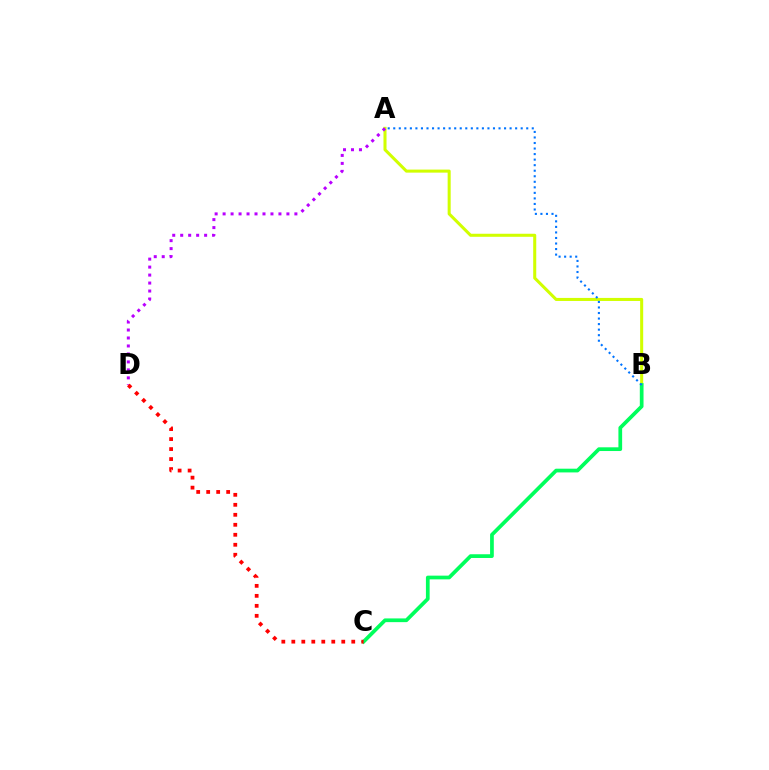{('A', 'B'): [{'color': '#d1ff00', 'line_style': 'solid', 'thickness': 2.19}, {'color': '#0074ff', 'line_style': 'dotted', 'thickness': 1.51}], ('B', 'C'): [{'color': '#00ff5c', 'line_style': 'solid', 'thickness': 2.68}], ('A', 'D'): [{'color': '#b900ff', 'line_style': 'dotted', 'thickness': 2.17}], ('C', 'D'): [{'color': '#ff0000', 'line_style': 'dotted', 'thickness': 2.71}]}